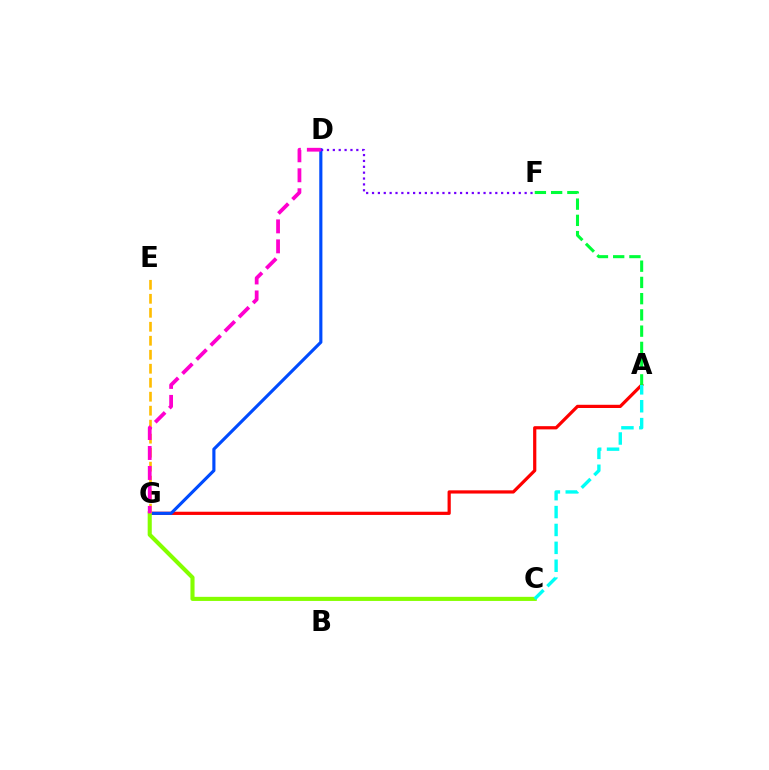{('A', 'G'): [{'color': '#ff0000', 'line_style': 'solid', 'thickness': 2.32}], ('D', 'G'): [{'color': '#004bff', 'line_style': 'solid', 'thickness': 2.26}, {'color': '#ff00cf', 'line_style': 'dashed', 'thickness': 2.71}], ('D', 'F'): [{'color': '#7200ff', 'line_style': 'dotted', 'thickness': 1.59}], ('A', 'F'): [{'color': '#00ff39', 'line_style': 'dashed', 'thickness': 2.21}], ('C', 'G'): [{'color': '#84ff00', 'line_style': 'solid', 'thickness': 2.95}], ('E', 'G'): [{'color': '#ffbd00', 'line_style': 'dashed', 'thickness': 1.9}], ('A', 'C'): [{'color': '#00fff6', 'line_style': 'dashed', 'thickness': 2.43}]}